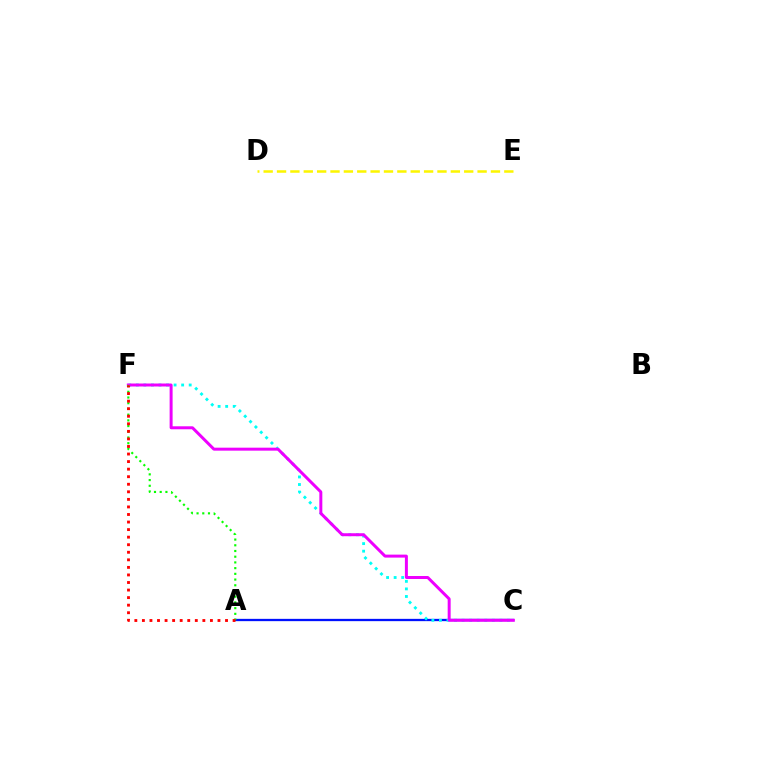{('A', 'C'): [{'color': '#0010ff', 'line_style': 'solid', 'thickness': 1.65}], ('C', 'F'): [{'color': '#00fff6', 'line_style': 'dotted', 'thickness': 2.05}, {'color': '#ee00ff', 'line_style': 'solid', 'thickness': 2.15}], ('D', 'E'): [{'color': '#fcf500', 'line_style': 'dashed', 'thickness': 1.82}], ('A', 'F'): [{'color': '#08ff00', 'line_style': 'dotted', 'thickness': 1.55}, {'color': '#ff0000', 'line_style': 'dotted', 'thickness': 2.05}]}